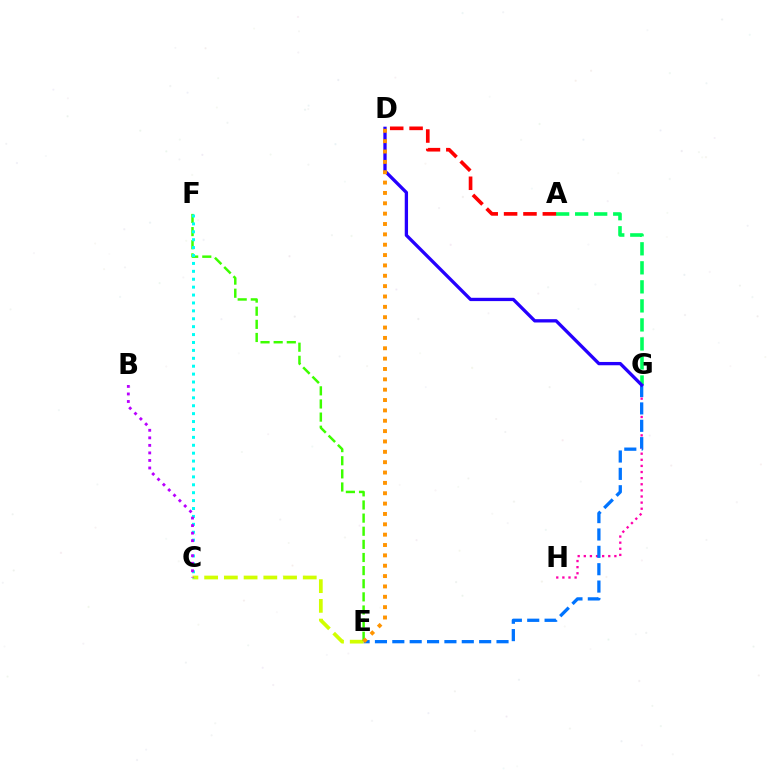{('G', 'H'): [{'color': '#ff00ac', 'line_style': 'dotted', 'thickness': 1.66}], ('A', 'G'): [{'color': '#00ff5c', 'line_style': 'dashed', 'thickness': 2.58}], ('E', 'G'): [{'color': '#0074ff', 'line_style': 'dashed', 'thickness': 2.36}], ('D', 'G'): [{'color': '#2500ff', 'line_style': 'solid', 'thickness': 2.38}], ('C', 'E'): [{'color': '#d1ff00', 'line_style': 'dashed', 'thickness': 2.68}], ('E', 'F'): [{'color': '#3dff00', 'line_style': 'dashed', 'thickness': 1.78}], ('C', 'F'): [{'color': '#00fff6', 'line_style': 'dotted', 'thickness': 2.15}], ('B', 'C'): [{'color': '#b900ff', 'line_style': 'dotted', 'thickness': 2.05}], ('A', 'D'): [{'color': '#ff0000', 'line_style': 'dashed', 'thickness': 2.63}], ('D', 'E'): [{'color': '#ff9400', 'line_style': 'dotted', 'thickness': 2.81}]}